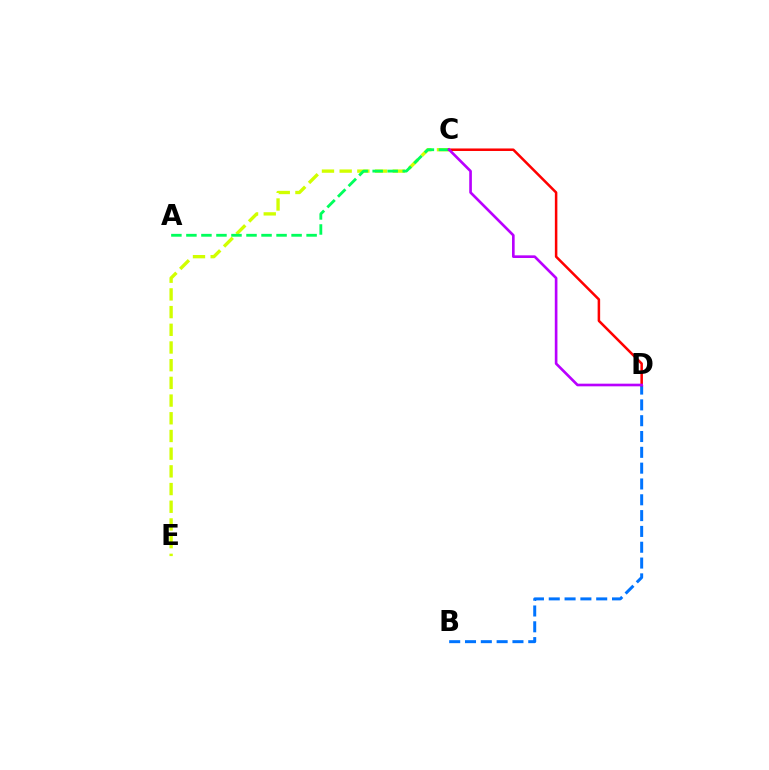{('C', 'E'): [{'color': '#d1ff00', 'line_style': 'dashed', 'thickness': 2.4}], ('A', 'C'): [{'color': '#00ff5c', 'line_style': 'dashed', 'thickness': 2.04}], ('B', 'D'): [{'color': '#0074ff', 'line_style': 'dashed', 'thickness': 2.15}], ('C', 'D'): [{'color': '#ff0000', 'line_style': 'solid', 'thickness': 1.81}, {'color': '#b900ff', 'line_style': 'solid', 'thickness': 1.91}]}